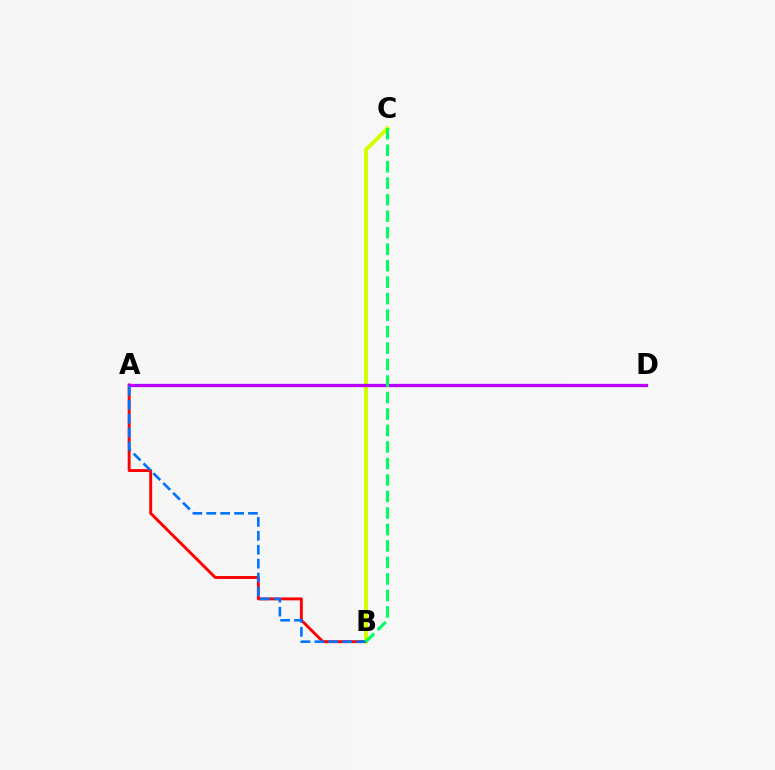{('A', 'B'): [{'color': '#ff0000', 'line_style': 'solid', 'thickness': 2.1}, {'color': '#0074ff', 'line_style': 'dashed', 'thickness': 1.89}], ('B', 'C'): [{'color': '#d1ff00', 'line_style': 'solid', 'thickness': 2.85}, {'color': '#00ff5c', 'line_style': 'dashed', 'thickness': 2.24}], ('A', 'D'): [{'color': '#b900ff', 'line_style': 'solid', 'thickness': 2.35}]}